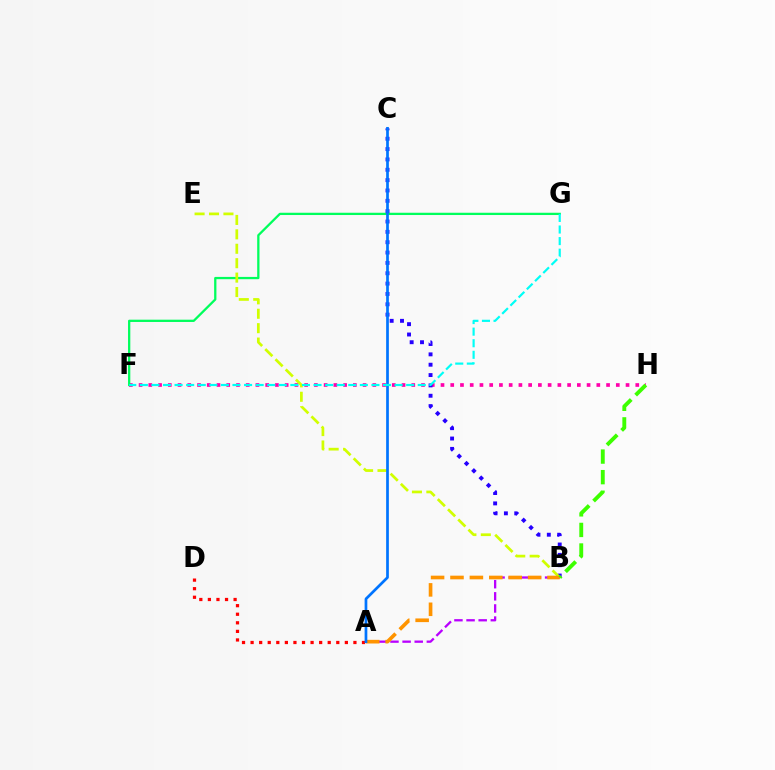{('F', 'H'): [{'color': '#ff00ac', 'line_style': 'dotted', 'thickness': 2.65}], ('F', 'G'): [{'color': '#00ff5c', 'line_style': 'solid', 'thickness': 1.64}, {'color': '#00fff6', 'line_style': 'dashed', 'thickness': 1.57}], ('B', 'C'): [{'color': '#2500ff', 'line_style': 'dotted', 'thickness': 2.81}], ('A', 'D'): [{'color': '#ff0000', 'line_style': 'dotted', 'thickness': 2.33}], ('B', 'E'): [{'color': '#d1ff00', 'line_style': 'dashed', 'thickness': 1.96}], ('A', 'B'): [{'color': '#b900ff', 'line_style': 'dashed', 'thickness': 1.65}, {'color': '#ff9400', 'line_style': 'dashed', 'thickness': 2.64}], ('A', 'C'): [{'color': '#0074ff', 'line_style': 'solid', 'thickness': 1.95}], ('B', 'H'): [{'color': '#3dff00', 'line_style': 'dashed', 'thickness': 2.8}]}